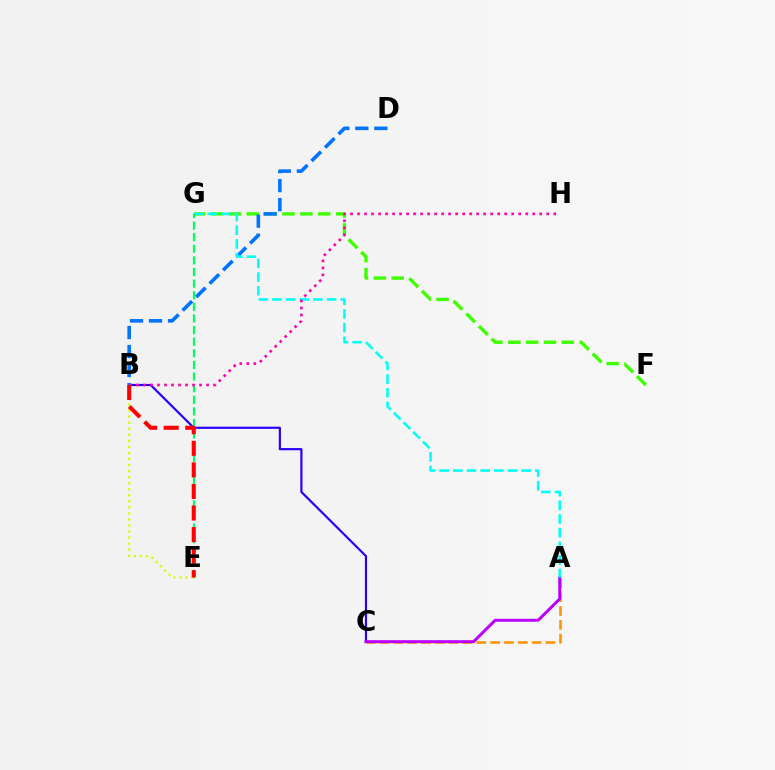{('B', 'C'): [{'color': '#2500ff', 'line_style': 'solid', 'thickness': 1.57}], ('A', 'C'): [{'color': '#ff9400', 'line_style': 'dashed', 'thickness': 1.88}, {'color': '#b900ff', 'line_style': 'solid', 'thickness': 2.14}], ('F', 'G'): [{'color': '#3dff00', 'line_style': 'dashed', 'thickness': 2.43}], ('B', 'D'): [{'color': '#0074ff', 'line_style': 'dashed', 'thickness': 2.58}], ('B', 'E'): [{'color': '#d1ff00', 'line_style': 'dotted', 'thickness': 1.64}, {'color': '#ff0000', 'line_style': 'dashed', 'thickness': 2.93}], ('A', 'G'): [{'color': '#00fff6', 'line_style': 'dashed', 'thickness': 1.86}], ('E', 'G'): [{'color': '#00ff5c', 'line_style': 'dashed', 'thickness': 1.58}], ('B', 'H'): [{'color': '#ff00ac', 'line_style': 'dotted', 'thickness': 1.9}]}